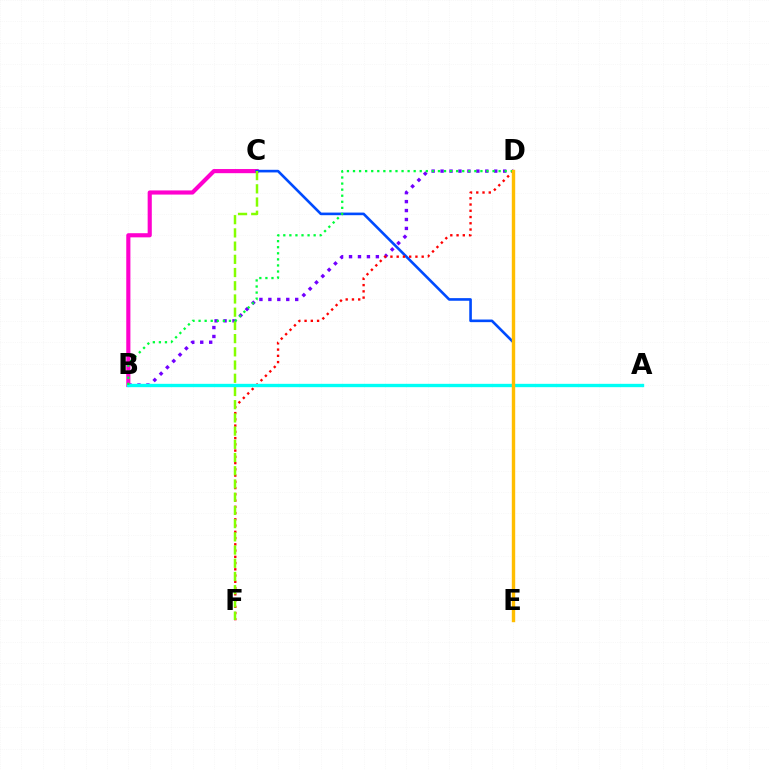{('B', 'D'): [{'color': '#7200ff', 'line_style': 'dotted', 'thickness': 2.43}, {'color': '#00ff39', 'line_style': 'dotted', 'thickness': 1.65}], ('B', 'C'): [{'color': '#ff00cf', 'line_style': 'solid', 'thickness': 2.98}], ('C', 'E'): [{'color': '#004bff', 'line_style': 'solid', 'thickness': 1.89}], ('D', 'F'): [{'color': '#ff0000', 'line_style': 'dotted', 'thickness': 1.7}], ('C', 'F'): [{'color': '#84ff00', 'line_style': 'dashed', 'thickness': 1.8}], ('A', 'B'): [{'color': '#00fff6', 'line_style': 'solid', 'thickness': 2.41}], ('D', 'E'): [{'color': '#ffbd00', 'line_style': 'solid', 'thickness': 2.45}]}